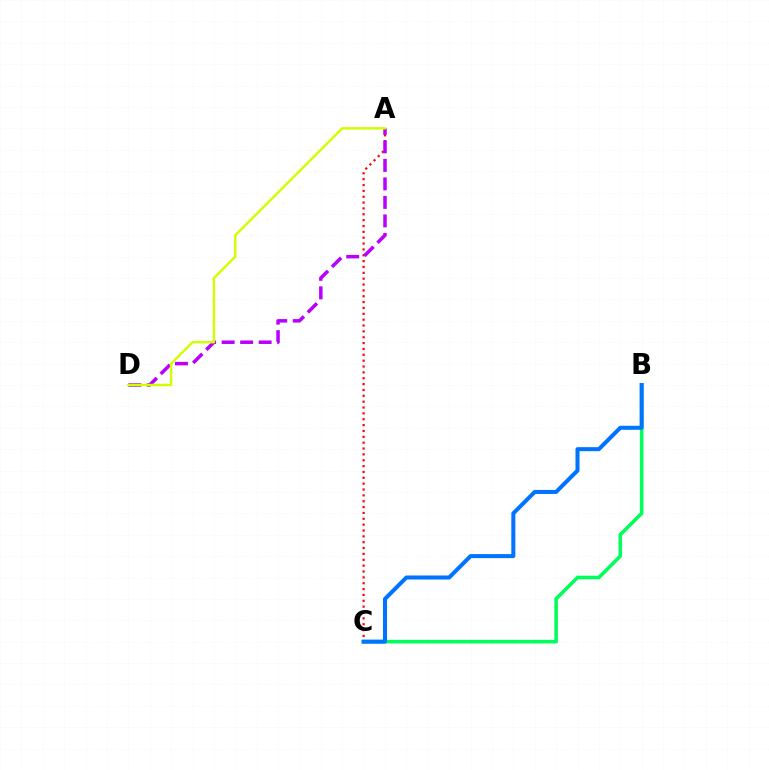{('A', 'C'): [{'color': '#ff0000', 'line_style': 'dotted', 'thickness': 1.59}], ('B', 'C'): [{'color': '#00ff5c', 'line_style': 'solid', 'thickness': 2.58}, {'color': '#0074ff', 'line_style': 'solid', 'thickness': 2.9}], ('A', 'D'): [{'color': '#b900ff', 'line_style': 'dashed', 'thickness': 2.51}, {'color': '#d1ff00', 'line_style': 'solid', 'thickness': 1.76}]}